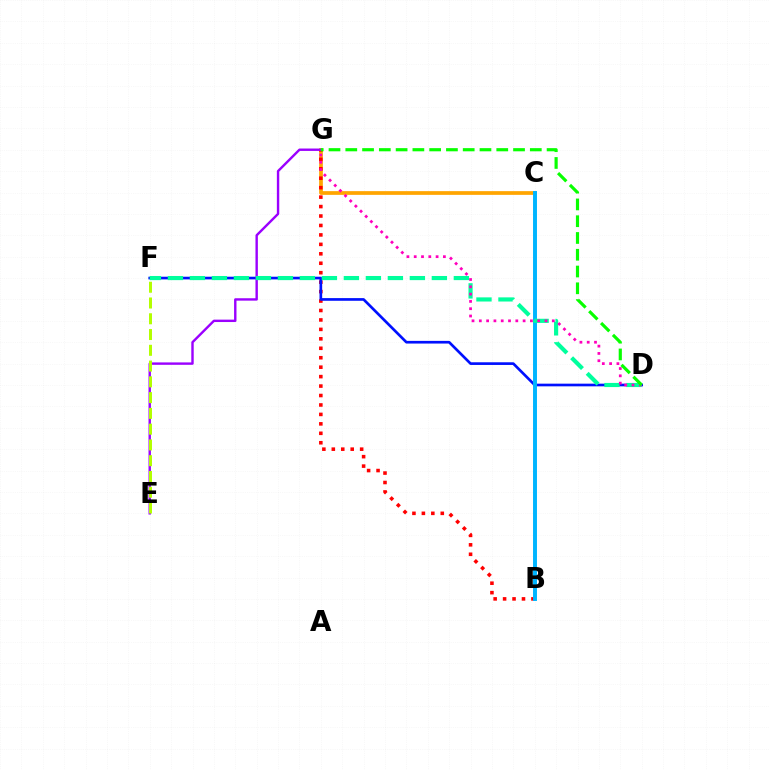{('C', 'G'): [{'color': '#ffa500', 'line_style': 'solid', 'thickness': 2.68}], ('B', 'G'): [{'color': '#ff0000', 'line_style': 'dotted', 'thickness': 2.57}], ('D', 'F'): [{'color': '#0010ff', 'line_style': 'solid', 'thickness': 1.93}, {'color': '#00ff9d', 'line_style': 'dashed', 'thickness': 2.99}], ('B', 'C'): [{'color': '#00b5ff', 'line_style': 'solid', 'thickness': 2.83}], ('E', 'G'): [{'color': '#9b00ff', 'line_style': 'solid', 'thickness': 1.73}], ('E', 'F'): [{'color': '#b3ff00', 'line_style': 'dashed', 'thickness': 2.14}], ('D', 'G'): [{'color': '#ff00bd', 'line_style': 'dotted', 'thickness': 1.98}, {'color': '#08ff00', 'line_style': 'dashed', 'thickness': 2.28}]}